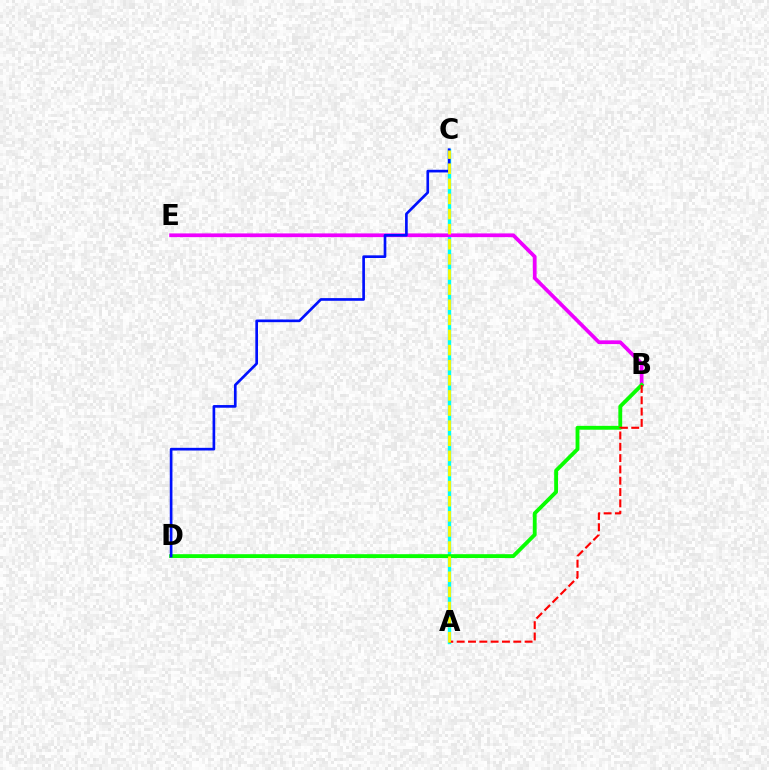{('A', 'C'): [{'color': '#00fff6', 'line_style': 'solid', 'thickness': 2.46}, {'color': '#fcf500', 'line_style': 'dashed', 'thickness': 2.05}], ('B', 'E'): [{'color': '#ee00ff', 'line_style': 'solid', 'thickness': 2.69}], ('B', 'D'): [{'color': '#08ff00', 'line_style': 'solid', 'thickness': 2.77}], ('A', 'B'): [{'color': '#ff0000', 'line_style': 'dashed', 'thickness': 1.54}], ('C', 'D'): [{'color': '#0010ff', 'line_style': 'solid', 'thickness': 1.92}]}